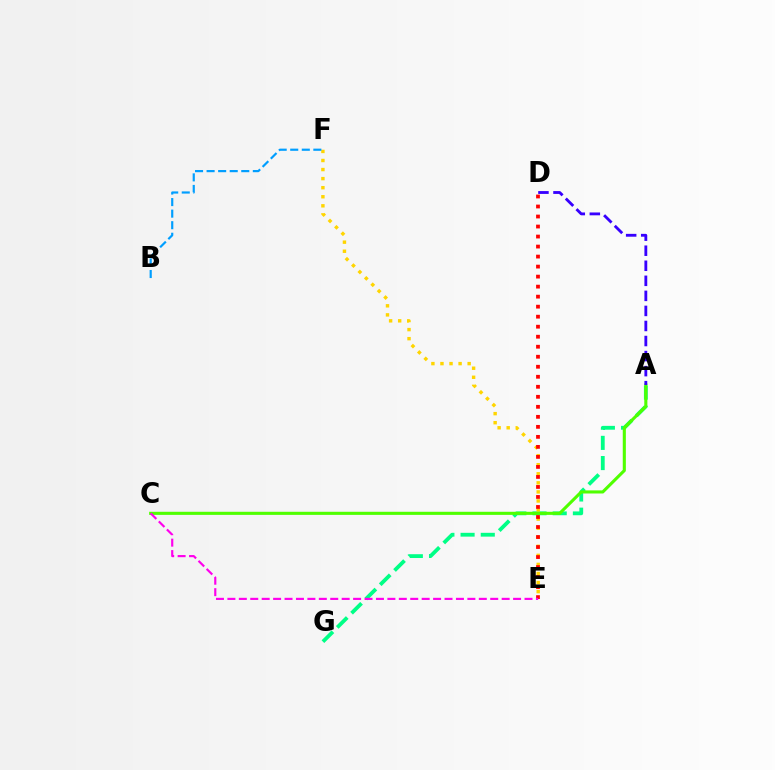{('A', 'G'): [{'color': '#00ff86', 'line_style': 'dashed', 'thickness': 2.74}], ('E', 'F'): [{'color': '#ffd500', 'line_style': 'dotted', 'thickness': 2.46}], ('D', 'E'): [{'color': '#ff0000', 'line_style': 'dotted', 'thickness': 2.72}], ('B', 'F'): [{'color': '#009eff', 'line_style': 'dashed', 'thickness': 1.57}], ('A', 'C'): [{'color': '#4fff00', 'line_style': 'solid', 'thickness': 2.23}], ('C', 'E'): [{'color': '#ff00ed', 'line_style': 'dashed', 'thickness': 1.55}], ('A', 'D'): [{'color': '#3700ff', 'line_style': 'dashed', 'thickness': 2.04}]}